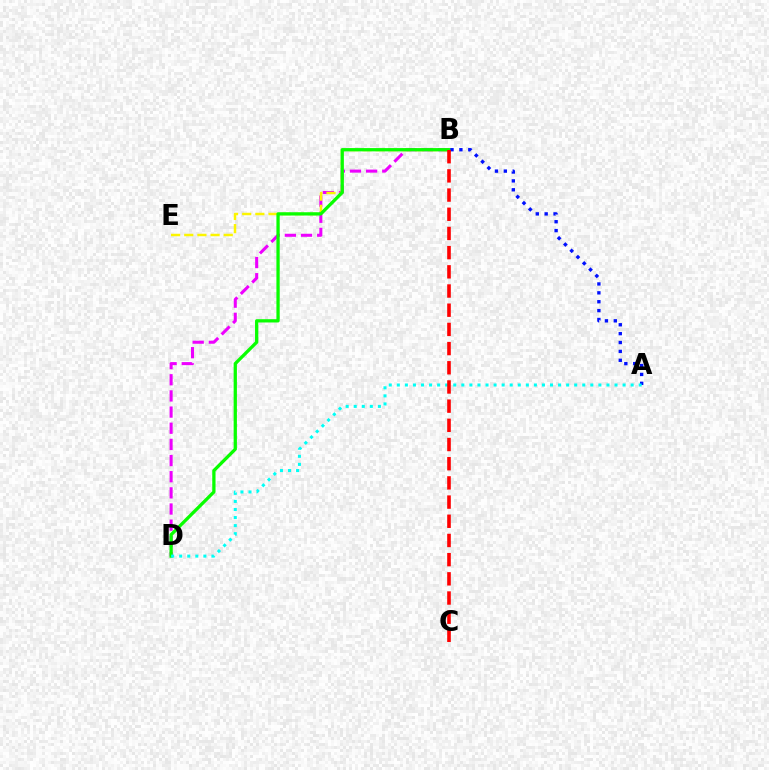{('B', 'D'): [{'color': '#ee00ff', 'line_style': 'dashed', 'thickness': 2.19}, {'color': '#08ff00', 'line_style': 'solid', 'thickness': 2.36}], ('B', 'E'): [{'color': '#fcf500', 'line_style': 'dashed', 'thickness': 1.79}], ('A', 'B'): [{'color': '#0010ff', 'line_style': 'dotted', 'thickness': 2.41}], ('A', 'D'): [{'color': '#00fff6', 'line_style': 'dotted', 'thickness': 2.19}], ('B', 'C'): [{'color': '#ff0000', 'line_style': 'dashed', 'thickness': 2.61}]}